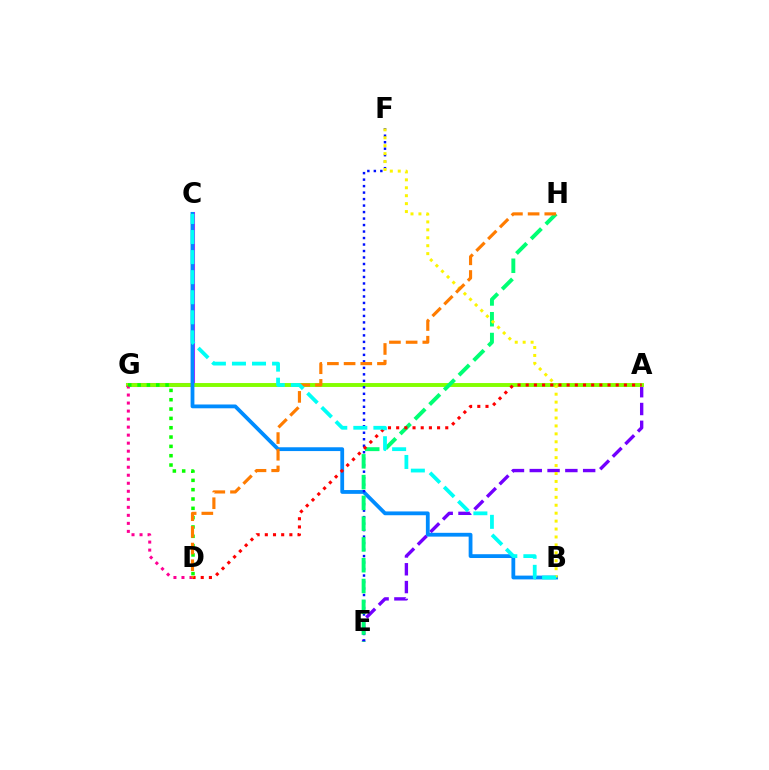{('C', 'G'): [{'color': '#ee00ff', 'line_style': 'solid', 'thickness': 2.92}], ('A', 'E'): [{'color': '#7200ff', 'line_style': 'dashed', 'thickness': 2.42}], ('A', 'G'): [{'color': '#84ff00', 'line_style': 'solid', 'thickness': 2.81}], ('B', 'C'): [{'color': '#008cff', 'line_style': 'solid', 'thickness': 2.74}, {'color': '#00fff6', 'line_style': 'dashed', 'thickness': 2.73}], ('E', 'F'): [{'color': '#0010ff', 'line_style': 'dotted', 'thickness': 1.76}], ('E', 'H'): [{'color': '#00ff74', 'line_style': 'dashed', 'thickness': 2.82}], ('D', 'G'): [{'color': '#ff0094', 'line_style': 'dotted', 'thickness': 2.18}, {'color': '#08ff00', 'line_style': 'dotted', 'thickness': 2.53}], ('B', 'F'): [{'color': '#fcf500', 'line_style': 'dotted', 'thickness': 2.16}], ('A', 'D'): [{'color': '#ff0000', 'line_style': 'dotted', 'thickness': 2.22}], ('D', 'H'): [{'color': '#ff7c00', 'line_style': 'dashed', 'thickness': 2.27}]}